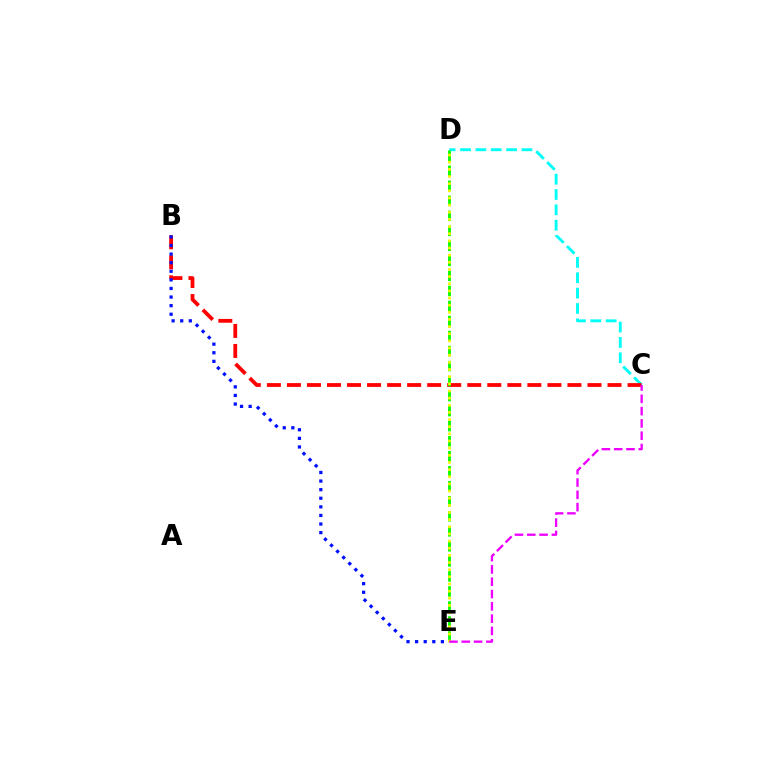{('C', 'D'): [{'color': '#00fff6', 'line_style': 'dashed', 'thickness': 2.09}], ('B', 'C'): [{'color': '#ff0000', 'line_style': 'dashed', 'thickness': 2.72}], ('B', 'E'): [{'color': '#0010ff', 'line_style': 'dotted', 'thickness': 2.34}], ('D', 'E'): [{'color': '#08ff00', 'line_style': 'dashed', 'thickness': 2.04}, {'color': '#fcf500', 'line_style': 'dotted', 'thickness': 1.94}], ('C', 'E'): [{'color': '#ee00ff', 'line_style': 'dashed', 'thickness': 1.67}]}